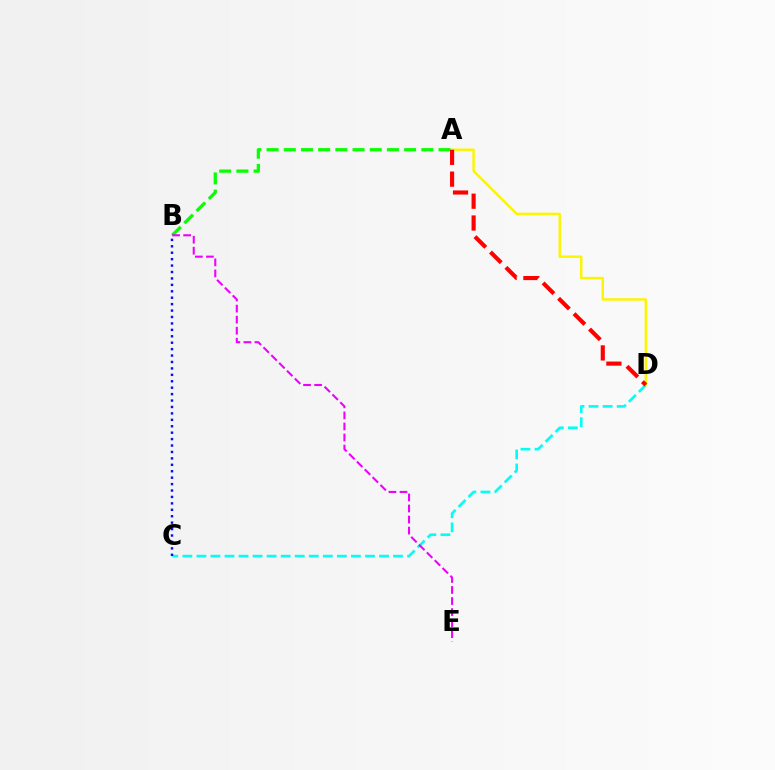{('C', 'D'): [{'color': '#00fff6', 'line_style': 'dashed', 'thickness': 1.91}], ('B', 'C'): [{'color': '#0010ff', 'line_style': 'dotted', 'thickness': 1.75}], ('A', 'B'): [{'color': '#08ff00', 'line_style': 'dashed', 'thickness': 2.34}], ('A', 'D'): [{'color': '#fcf500', 'line_style': 'solid', 'thickness': 1.76}, {'color': '#ff0000', 'line_style': 'dashed', 'thickness': 2.96}], ('B', 'E'): [{'color': '#ee00ff', 'line_style': 'dashed', 'thickness': 1.5}]}